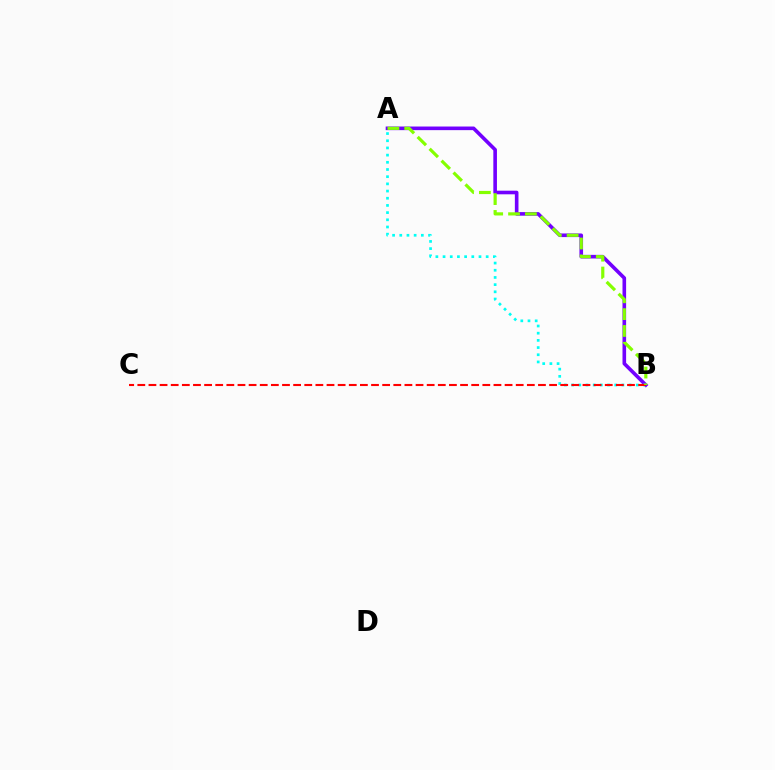{('A', 'B'): [{'color': '#7200ff', 'line_style': 'solid', 'thickness': 2.6}, {'color': '#00fff6', 'line_style': 'dotted', 'thickness': 1.95}, {'color': '#84ff00', 'line_style': 'dashed', 'thickness': 2.29}], ('B', 'C'): [{'color': '#ff0000', 'line_style': 'dashed', 'thickness': 1.51}]}